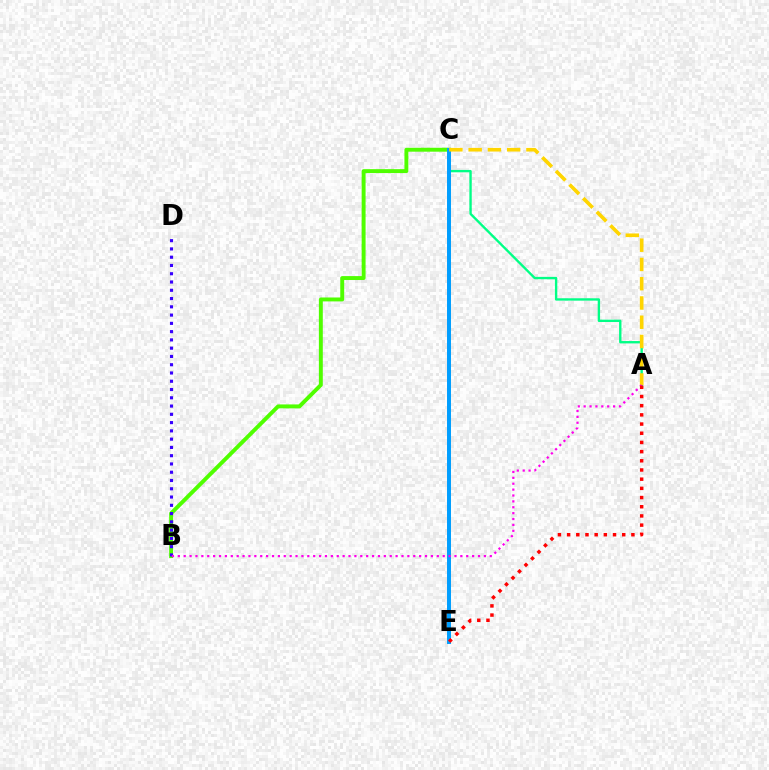{('A', 'C'): [{'color': '#00ff86', 'line_style': 'solid', 'thickness': 1.71}, {'color': '#ffd500', 'line_style': 'dashed', 'thickness': 2.62}], ('B', 'C'): [{'color': '#4fff00', 'line_style': 'solid', 'thickness': 2.82}], ('C', 'E'): [{'color': '#009eff', 'line_style': 'solid', 'thickness': 2.86}], ('B', 'D'): [{'color': '#3700ff', 'line_style': 'dotted', 'thickness': 2.25}], ('A', 'B'): [{'color': '#ff00ed', 'line_style': 'dotted', 'thickness': 1.6}], ('A', 'E'): [{'color': '#ff0000', 'line_style': 'dotted', 'thickness': 2.5}]}